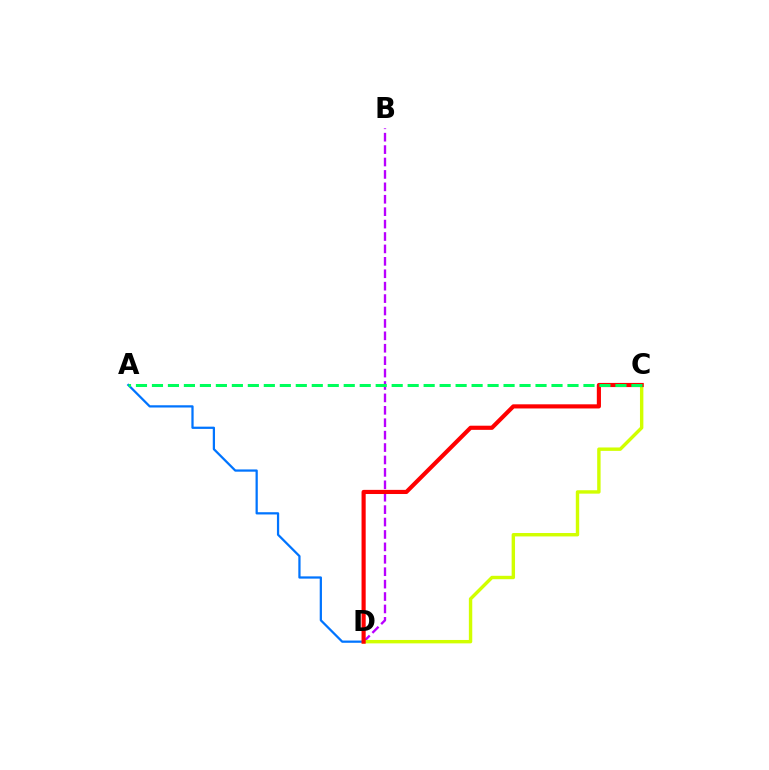{('A', 'D'): [{'color': '#0074ff', 'line_style': 'solid', 'thickness': 1.62}], ('B', 'D'): [{'color': '#b900ff', 'line_style': 'dashed', 'thickness': 1.69}], ('C', 'D'): [{'color': '#d1ff00', 'line_style': 'solid', 'thickness': 2.45}, {'color': '#ff0000', 'line_style': 'solid', 'thickness': 2.98}], ('A', 'C'): [{'color': '#00ff5c', 'line_style': 'dashed', 'thickness': 2.17}]}